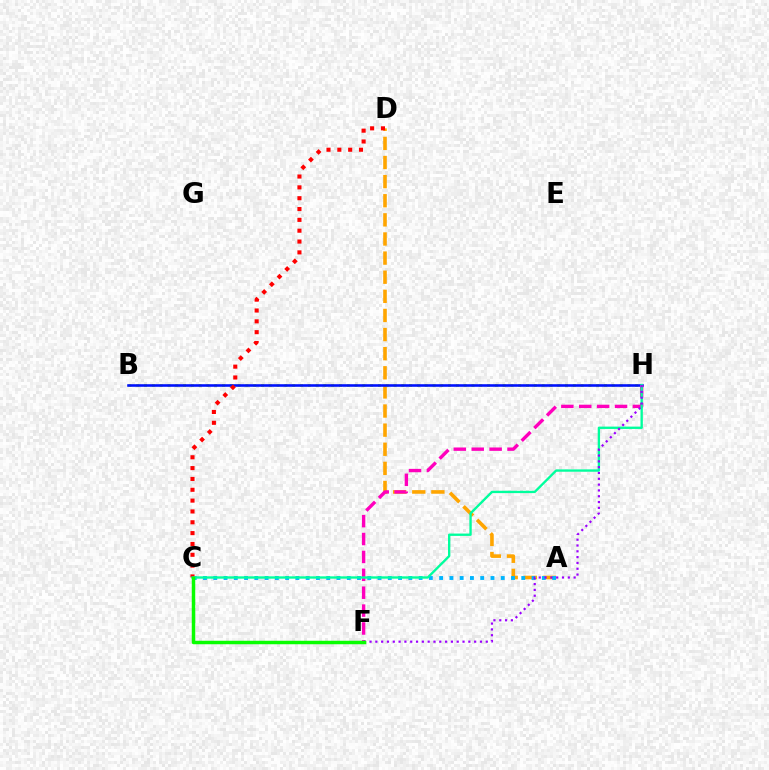{('A', 'D'): [{'color': '#ffa500', 'line_style': 'dashed', 'thickness': 2.6}], ('A', 'C'): [{'color': '#00b5ff', 'line_style': 'dotted', 'thickness': 2.79}], ('B', 'H'): [{'color': '#b3ff00', 'line_style': 'dotted', 'thickness': 2.12}, {'color': '#0010ff', 'line_style': 'solid', 'thickness': 1.87}], ('F', 'H'): [{'color': '#ff00bd', 'line_style': 'dashed', 'thickness': 2.43}, {'color': '#9b00ff', 'line_style': 'dotted', 'thickness': 1.58}], ('C', 'D'): [{'color': '#ff0000', 'line_style': 'dotted', 'thickness': 2.94}], ('C', 'H'): [{'color': '#00ff9d', 'line_style': 'solid', 'thickness': 1.69}], ('C', 'F'): [{'color': '#08ff00', 'line_style': 'solid', 'thickness': 2.5}]}